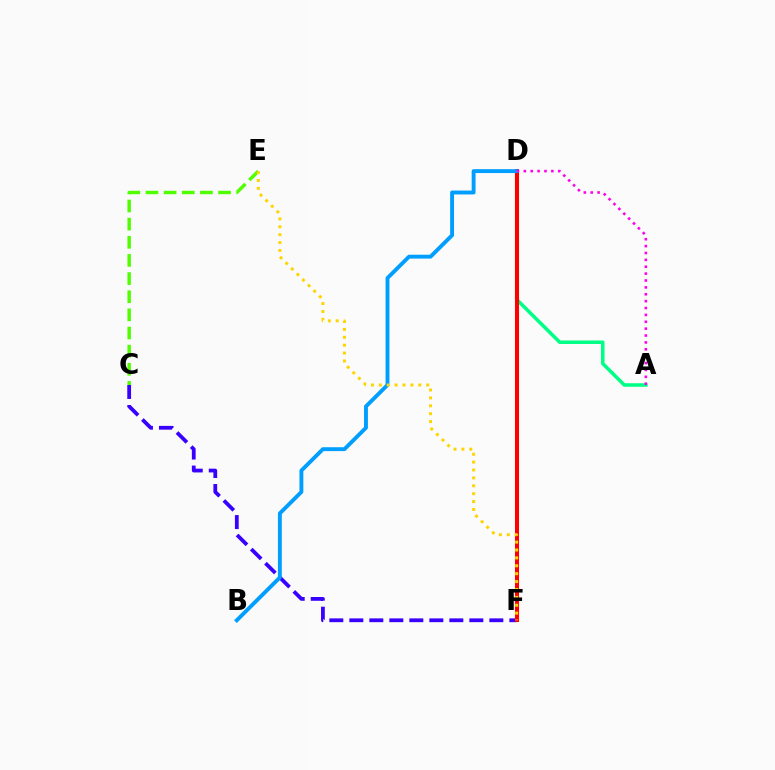{('C', 'E'): [{'color': '#4fff00', 'line_style': 'dashed', 'thickness': 2.46}], ('A', 'D'): [{'color': '#00ff86', 'line_style': 'solid', 'thickness': 2.54}, {'color': '#ff00ed', 'line_style': 'dotted', 'thickness': 1.87}], ('C', 'F'): [{'color': '#3700ff', 'line_style': 'dashed', 'thickness': 2.72}], ('D', 'F'): [{'color': '#ff0000', 'line_style': 'solid', 'thickness': 2.92}], ('B', 'D'): [{'color': '#009eff', 'line_style': 'solid', 'thickness': 2.8}], ('E', 'F'): [{'color': '#ffd500', 'line_style': 'dotted', 'thickness': 2.14}]}